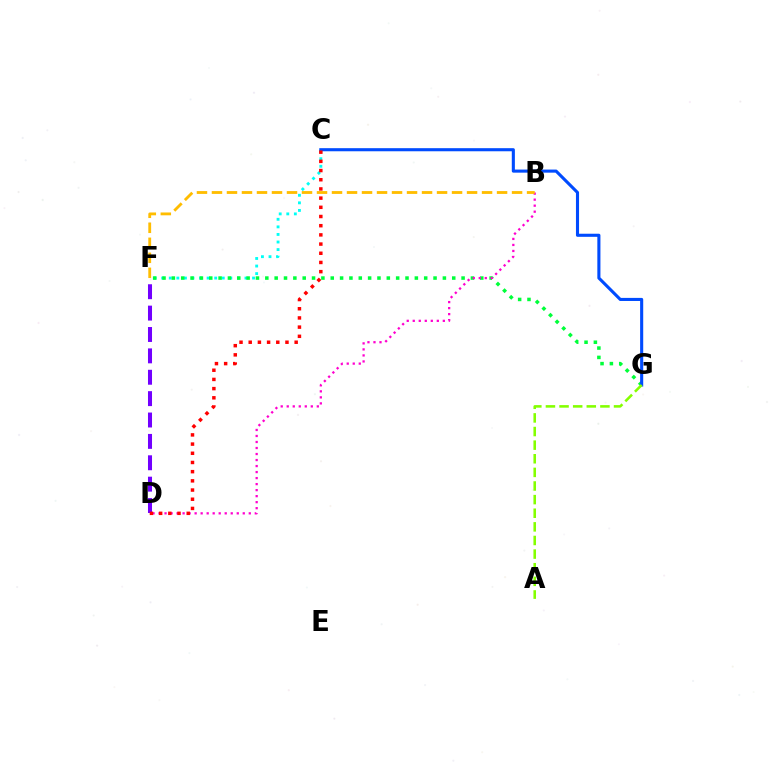{('D', 'F'): [{'color': '#7200ff', 'line_style': 'dashed', 'thickness': 2.9}], ('C', 'F'): [{'color': '#00fff6', 'line_style': 'dotted', 'thickness': 2.06}], ('F', 'G'): [{'color': '#00ff39', 'line_style': 'dotted', 'thickness': 2.54}], ('B', 'D'): [{'color': '#ff00cf', 'line_style': 'dotted', 'thickness': 1.63}], ('B', 'F'): [{'color': '#ffbd00', 'line_style': 'dashed', 'thickness': 2.04}], ('C', 'G'): [{'color': '#004bff', 'line_style': 'solid', 'thickness': 2.23}], ('A', 'G'): [{'color': '#84ff00', 'line_style': 'dashed', 'thickness': 1.85}], ('C', 'D'): [{'color': '#ff0000', 'line_style': 'dotted', 'thickness': 2.5}]}